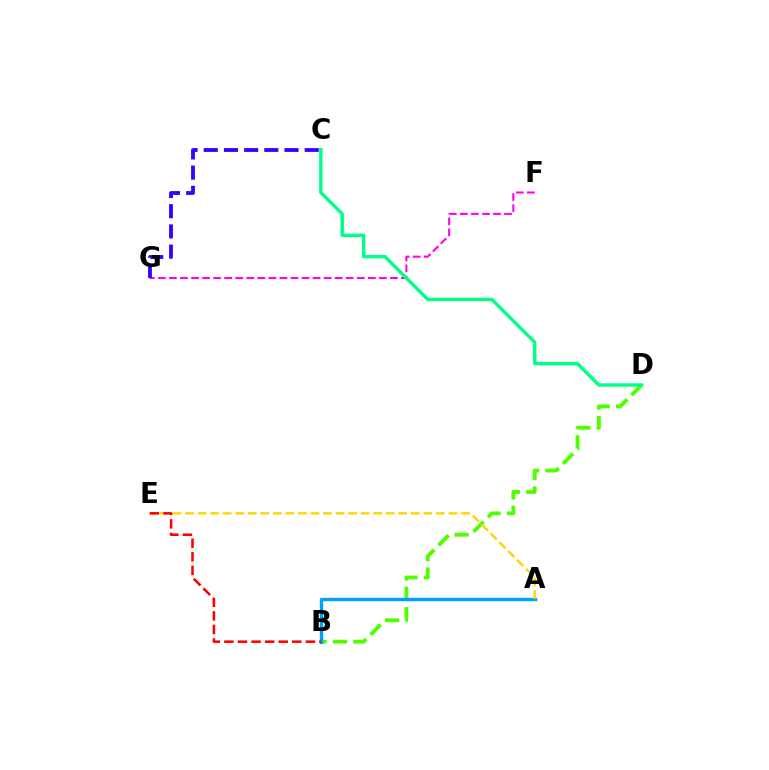{('F', 'G'): [{'color': '#ff00ed', 'line_style': 'dashed', 'thickness': 1.5}], ('B', 'D'): [{'color': '#4fff00', 'line_style': 'dashed', 'thickness': 2.77}], ('A', 'B'): [{'color': '#009eff', 'line_style': 'solid', 'thickness': 2.44}], ('A', 'E'): [{'color': '#ffd500', 'line_style': 'dashed', 'thickness': 1.7}], ('C', 'G'): [{'color': '#3700ff', 'line_style': 'dashed', 'thickness': 2.74}], ('C', 'D'): [{'color': '#00ff86', 'line_style': 'solid', 'thickness': 2.47}], ('B', 'E'): [{'color': '#ff0000', 'line_style': 'dashed', 'thickness': 1.85}]}